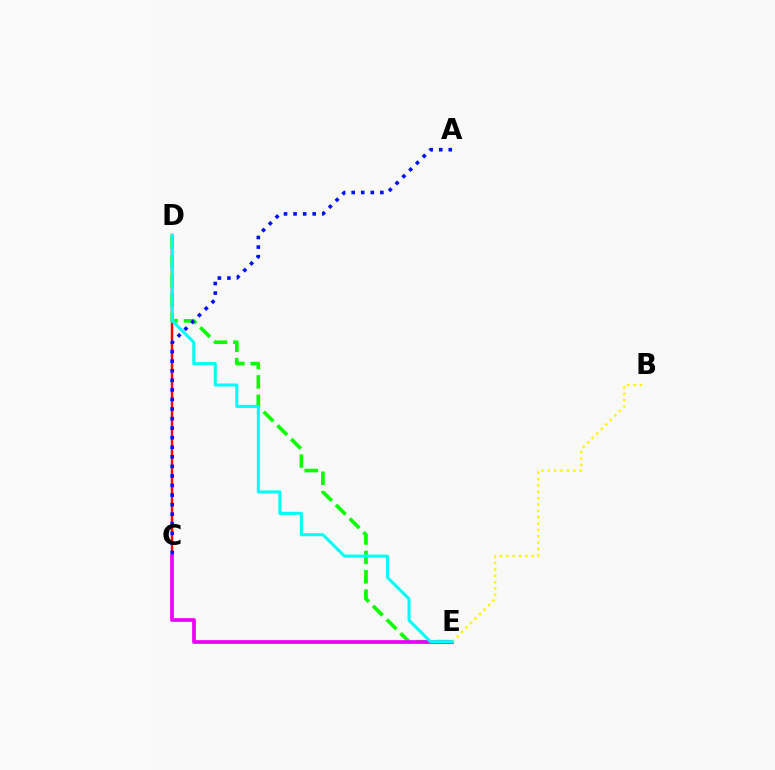{('C', 'D'): [{'color': '#ff0000', 'line_style': 'solid', 'thickness': 1.76}], ('D', 'E'): [{'color': '#08ff00', 'line_style': 'dashed', 'thickness': 2.64}, {'color': '#00fff6', 'line_style': 'solid', 'thickness': 2.2}], ('C', 'E'): [{'color': '#ee00ff', 'line_style': 'solid', 'thickness': 2.67}], ('B', 'E'): [{'color': '#fcf500', 'line_style': 'dotted', 'thickness': 1.73}], ('A', 'C'): [{'color': '#0010ff', 'line_style': 'dotted', 'thickness': 2.6}]}